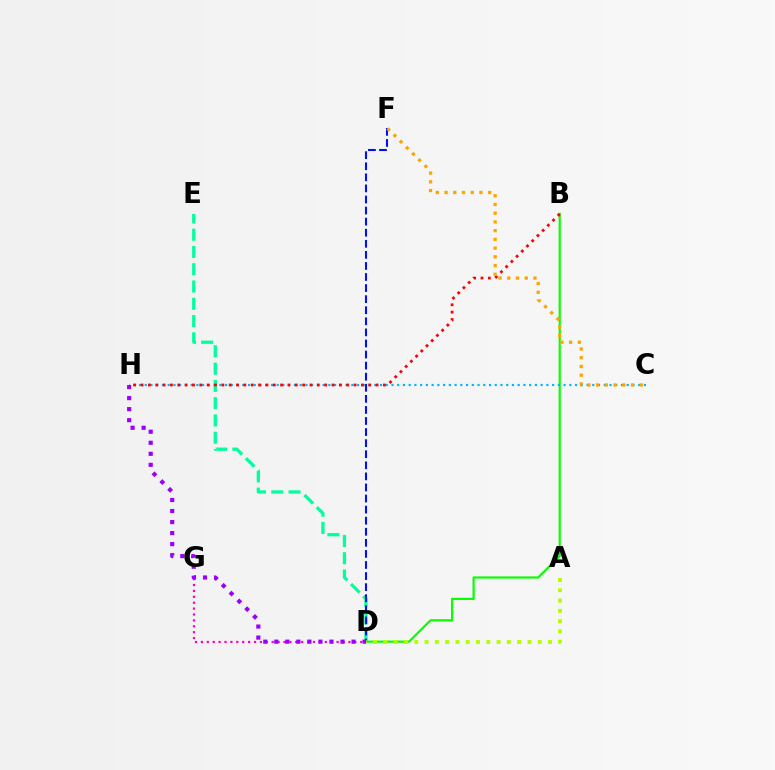{('B', 'D'): [{'color': '#08ff00', 'line_style': 'solid', 'thickness': 1.57}], ('D', 'G'): [{'color': '#ff00bd', 'line_style': 'dotted', 'thickness': 1.6}], ('C', 'H'): [{'color': '#00b5ff', 'line_style': 'dotted', 'thickness': 1.56}], ('D', 'E'): [{'color': '#00ff9d', 'line_style': 'dashed', 'thickness': 2.35}], ('B', 'H'): [{'color': '#ff0000', 'line_style': 'dotted', 'thickness': 2.0}], ('D', 'F'): [{'color': '#0010ff', 'line_style': 'dashed', 'thickness': 1.5}], ('A', 'D'): [{'color': '#b3ff00', 'line_style': 'dotted', 'thickness': 2.8}], ('C', 'F'): [{'color': '#ffa500', 'line_style': 'dotted', 'thickness': 2.37}], ('D', 'H'): [{'color': '#9b00ff', 'line_style': 'dotted', 'thickness': 3.0}]}